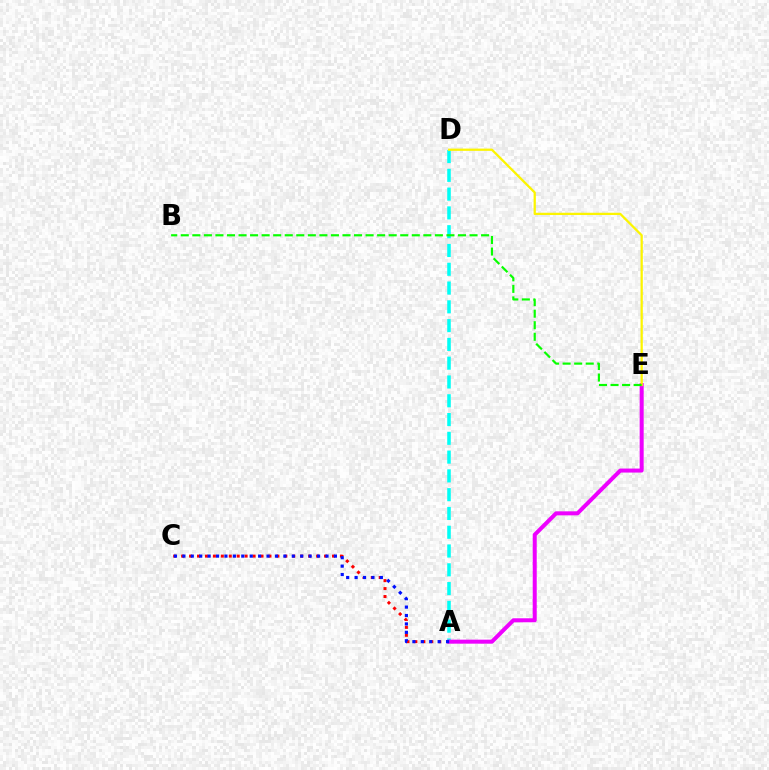{('A', 'D'): [{'color': '#00fff6', 'line_style': 'dashed', 'thickness': 2.55}], ('A', 'C'): [{'color': '#ff0000', 'line_style': 'dotted', 'thickness': 2.16}, {'color': '#0010ff', 'line_style': 'dotted', 'thickness': 2.29}], ('A', 'E'): [{'color': '#ee00ff', 'line_style': 'solid', 'thickness': 2.89}], ('D', 'E'): [{'color': '#fcf500', 'line_style': 'solid', 'thickness': 1.63}], ('B', 'E'): [{'color': '#08ff00', 'line_style': 'dashed', 'thickness': 1.57}]}